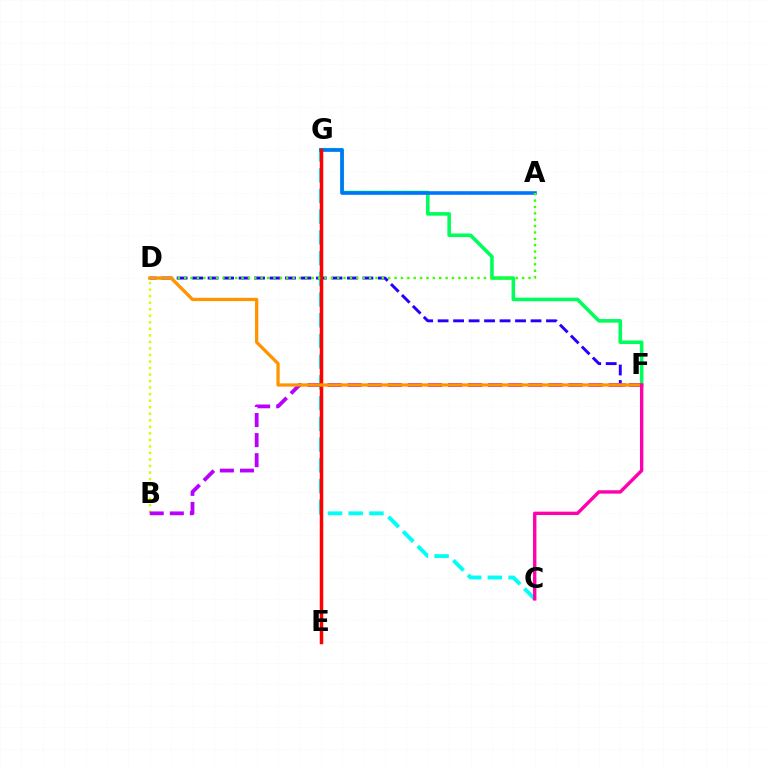{('B', 'D'): [{'color': '#d1ff00', 'line_style': 'dotted', 'thickness': 1.77}], ('D', 'F'): [{'color': '#2500ff', 'line_style': 'dashed', 'thickness': 2.1}, {'color': '#ff9400', 'line_style': 'solid', 'thickness': 2.36}], ('C', 'G'): [{'color': '#00fff6', 'line_style': 'dashed', 'thickness': 2.82}], ('F', 'G'): [{'color': '#00ff5c', 'line_style': 'solid', 'thickness': 2.58}], ('A', 'G'): [{'color': '#0074ff', 'line_style': 'solid', 'thickness': 2.58}], ('B', 'F'): [{'color': '#b900ff', 'line_style': 'dashed', 'thickness': 2.73}], ('E', 'G'): [{'color': '#ff0000', 'line_style': 'solid', 'thickness': 2.51}], ('A', 'D'): [{'color': '#3dff00', 'line_style': 'dotted', 'thickness': 1.73}], ('C', 'F'): [{'color': '#ff00ac', 'line_style': 'solid', 'thickness': 2.43}]}